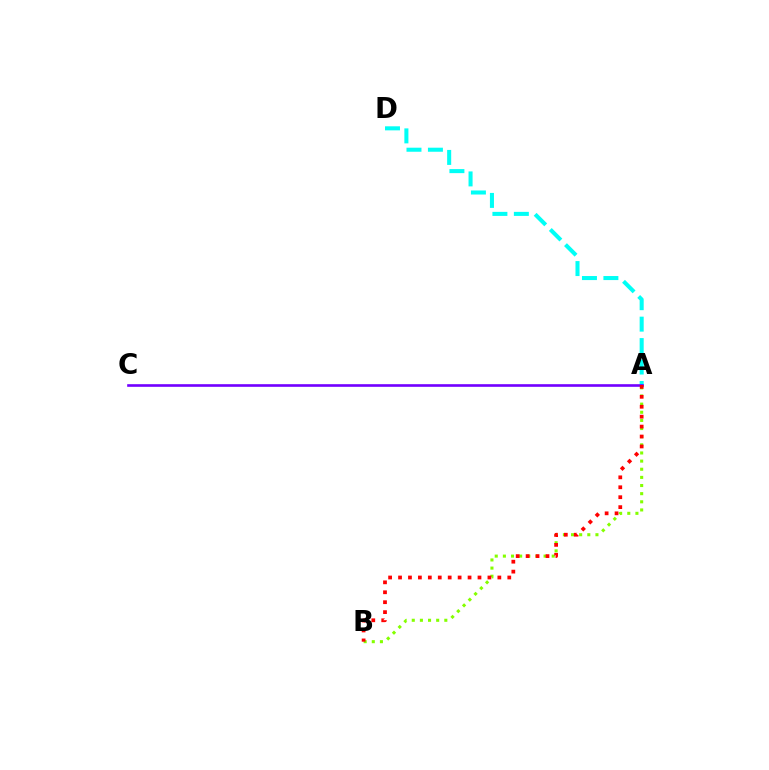{('A', 'D'): [{'color': '#00fff6', 'line_style': 'dashed', 'thickness': 2.91}], ('A', 'B'): [{'color': '#84ff00', 'line_style': 'dotted', 'thickness': 2.21}, {'color': '#ff0000', 'line_style': 'dotted', 'thickness': 2.7}], ('A', 'C'): [{'color': '#7200ff', 'line_style': 'solid', 'thickness': 1.89}]}